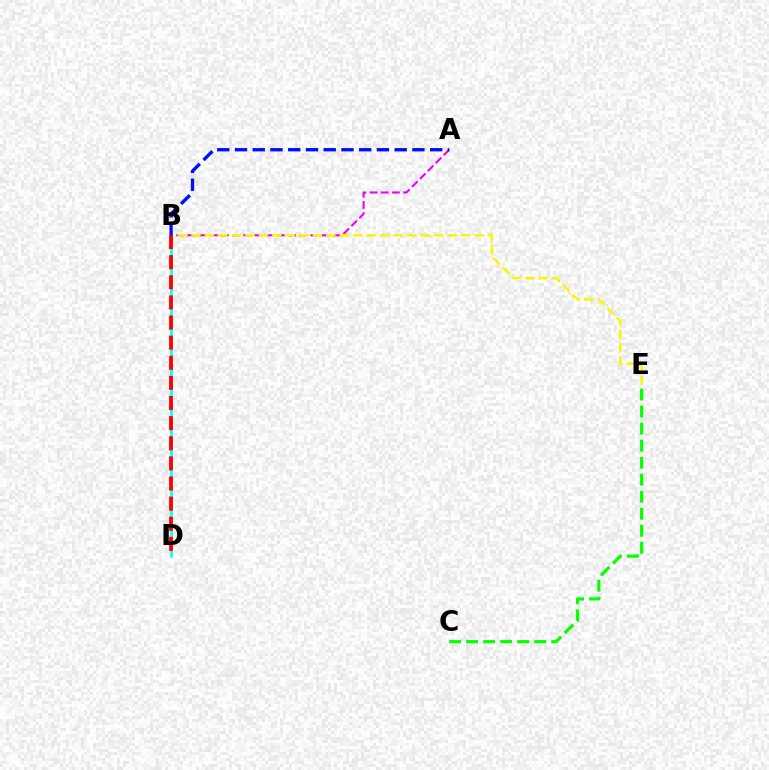{('A', 'B'): [{'color': '#ee00ff', 'line_style': 'dashed', 'thickness': 1.52}, {'color': '#0010ff', 'line_style': 'dashed', 'thickness': 2.41}], ('C', 'E'): [{'color': '#08ff00', 'line_style': 'dashed', 'thickness': 2.31}], ('B', 'D'): [{'color': '#00fff6', 'line_style': 'solid', 'thickness': 1.86}, {'color': '#ff0000', 'line_style': 'dashed', 'thickness': 2.73}], ('B', 'E'): [{'color': '#fcf500', 'line_style': 'dashed', 'thickness': 1.83}]}